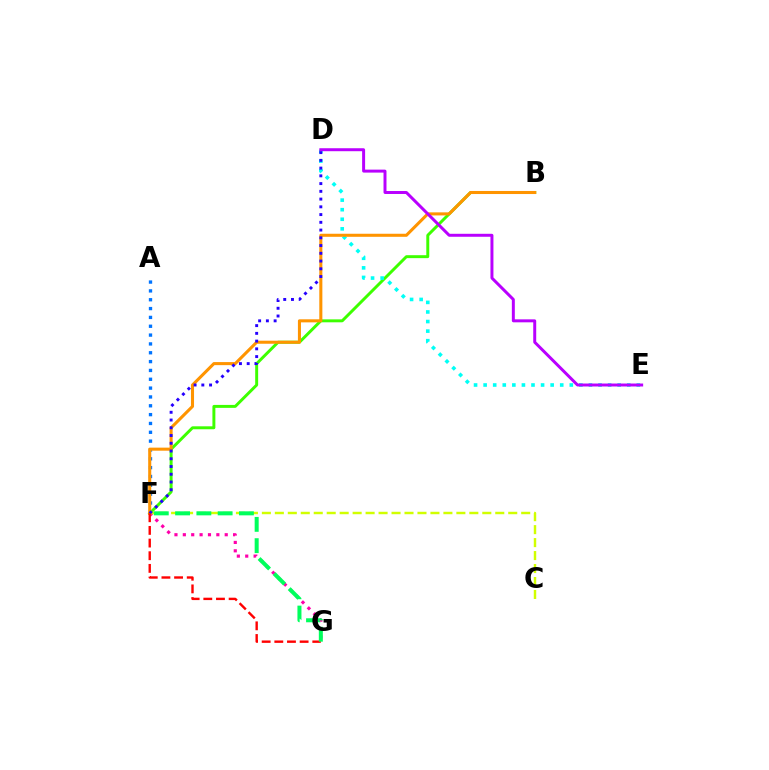{('F', 'G'): [{'color': '#ff00ac', 'line_style': 'dotted', 'thickness': 2.28}, {'color': '#ff0000', 'line_style': 'dashed', 'thickness': 1.72}, {'color': '#00ff5c', 'line_style': 'dashed', 'thickness': 2.89}], ('A', 'F'): [{'color': '#0074ff', 'line_style': 'dotted', 'thickness': 2.4}], ('B', 'F'): [{'color': '#3dff00', 'line_style': 'solid', 'thickness': 2.12}, {'color': '#ff9400', 'line_style': 'solid', 'thickness': 2.2}], ('D', 'E'): [{'color': '#00fff6', 'line_style': 'dotted', 'thickness': 2.6}, {'color': '#b900ff', 'line_style': 'solid', 'thickness': 2.14}], ('C', 'F'): [{'color': '#d1ff00', 'line_style': 'dashed', 'thickness': 1.76}], ('D', 'F'): [{'color': '#2500ff', 'line_style': 'dotted', 'thickness': 2.1}]}